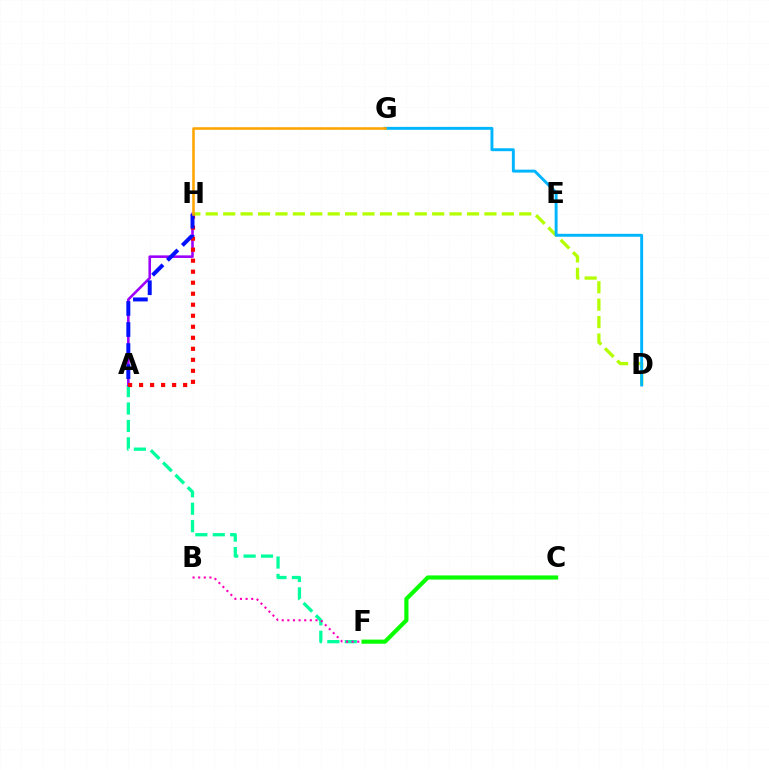{('A', 'F'): [{'color': '#00ff9d', 'line_style': 'dashed', 'thickness': 2.37}], ('A', 'H'): [{'color': '#9b00ff', 'line_style': 'solid', 'thickness': 1.86}, {'color': '#ff0000', 'line_style': 'dotted', 'thickness': 2.99}, {'color': '#0010ff', 'line_style': 'dashed', 'thickness': 2.86}], ('B', 'F'): [{'color': '#ff00bd', 'line_style': 'dotted', 'thickness': 1.53}], ('D', 'H'): [{'color': '#b3ff00', 'line_style': 'dashed', 'thickness': 2.37}], ('D', 'G'): [{'color': '#00b5ff', 'line_style': 'solid', 'thickness': 2.1}], ('G', 'H'): [{'color': '#ffa500', 'line_style': 'solid', 'thickness': 1.85}], ('C', 'F'): [{'color': '#08ff00', 'line_style': 'solid', 'thickness': 2.98}]}